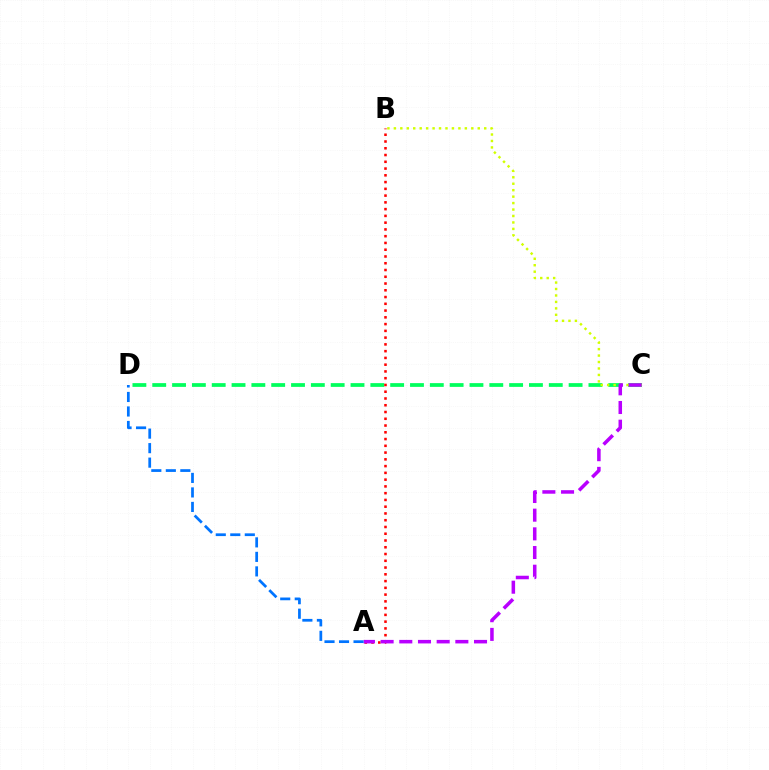{('C', 'D'): [{'color': '#00ff5c', 'line_style': 'dashed', 'thickness': 2.69}], ('B', 'C'): [{'color': '#d1ff00', 'line_style': 'dotted', 'thickness': 1.75}], ('A', 'B'): [{'color': '#ff0000', 'line_style': 'dotted', 'thickness': 1.84}], ('A', 'C'): [{'color': '#b900ff', 'line_style': 'dashed', 'thickness': 2.54}], ('A', 'D'): [{'color': '#0074ff', 'line_style': 'dashed', 'thickness': 1.97}]}